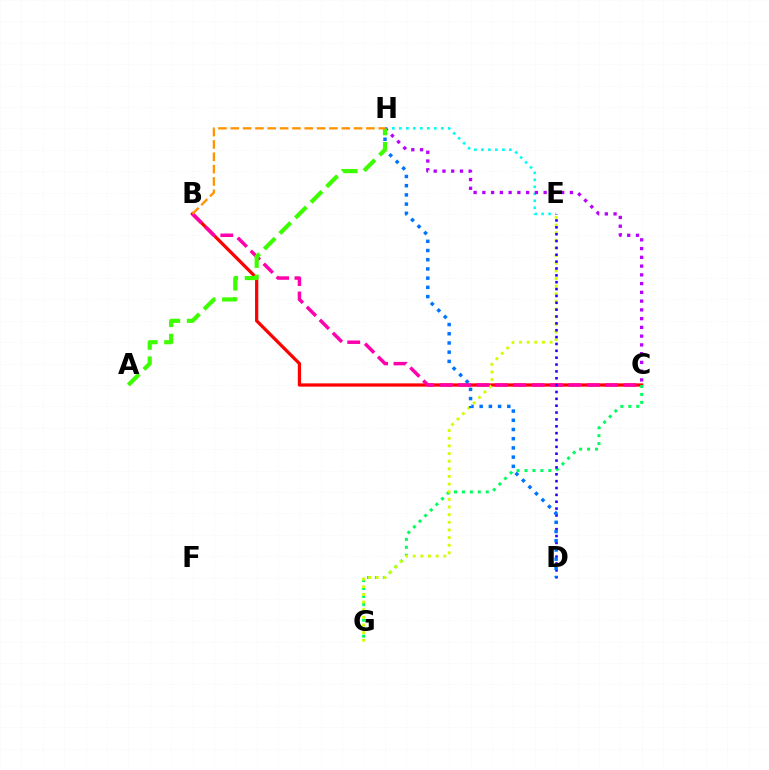{('E', 'H'): [{'color': '#00fff6', 'line_style': 'dotted', 'thickness': 1.9}], ('B', 'C'): [{'color': '#ff0000', 'line_style': 'solid', 'thickness': 2.34}, {'color': '#ff00ac', 'line_style': 'dashed', 'thickness': 2.5}], ('C', 'G'): [{'color': '#00ff5c', 'line_style': 'dotted', 'thickness': 2.16}], ('E', 'G'): [{'color': '#d1ff00', 'line_style': 'dotted', 'thickness': 2.08}], ('D', 'E'): [{'color': '#2500ff', 'line_style': 'dotted', 'thickness': 1.86}], ('D', 'H'): [{'color': '#0074ff', 'line_style': 'dotted', 'thickness': 2.5}], ('C', 'H'): [{'color': '#b900ff', 'line_style': 'dotted', 'thickness': 2.38}], ('A', 'H'): [{'color': '#3dff00', 'line_style': 'dashed', 'thickness': 2.99}], ('B', 'H'): [{'color': '#ff9400', 'line_style': 'dashed', 'thickness': 1.68}]}